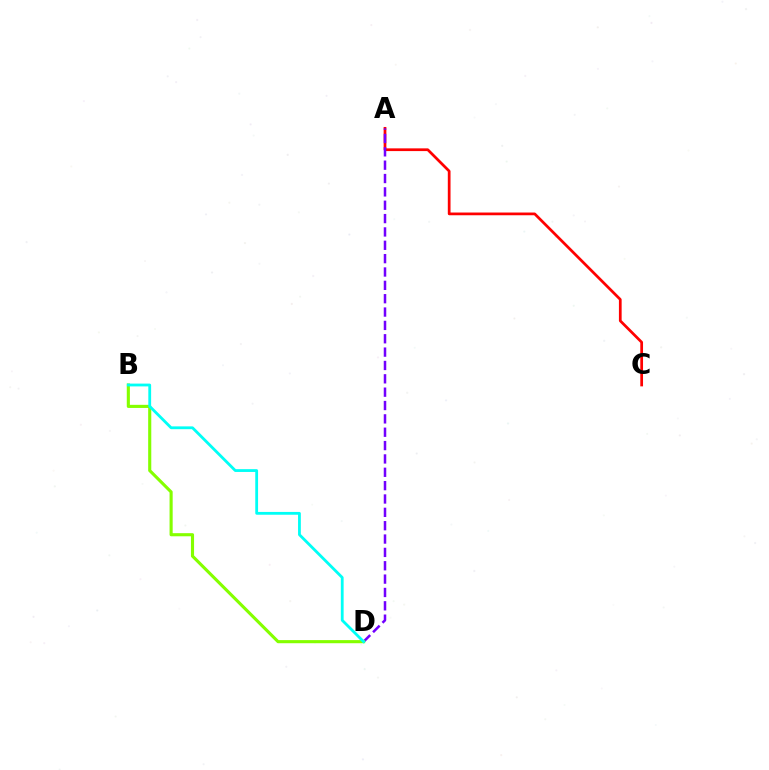{('A', 'C'): [{'color': '#ff0000', 'line_style': 'solid', 'thickness': 1.97}], ('A', 'D'): [{'color': '#7200ff', 'line_style': 'dashed', 'thickness': 1.81}], ('B', 'D'): [{'color': '#84ff00', 'line_style': 'solid', 'thickness': 2.24}, {'color': '#00fff6', 'line_style': 'solid', 'thickness': 2.02}]}